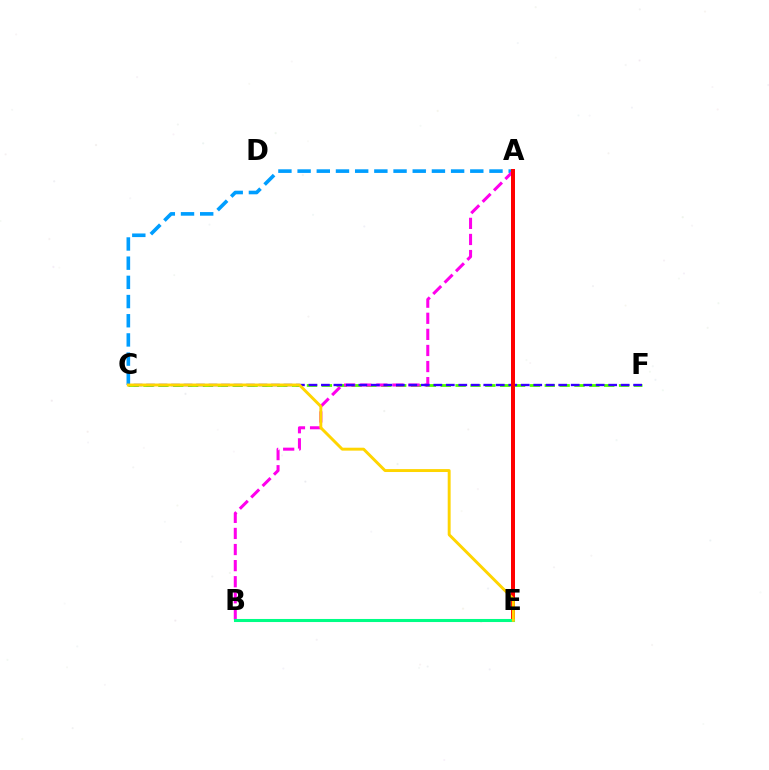{('C', 'F'): [{'color': '#4fff00', 'line_style': 'dashed', 'thickness': 2.02}, {'color': '#3700ff', 'line_style': 'dashed', 'thickness': 1.7}], ('A', 'C'): [{'color': '#009eff', 'line_style': 'dashed', 'thickness': 2.61}], ('A', 'B'): [{'color': '#ff00ed', 'line_style': 'dashed', 'thickness': 2.19}], ('A', 'E'): [{'color': '#ff0000', 'line_style': 'solid', 'thickness': 2.87}], ('B', 'E'): [{'color': '#00ff86', 'line_style': 'solid', 'thickness': 2.21}], ('C', 'E'): [{'color': '#ffd500', 'line_style': 'solid', 'thickness': 2.1}]}